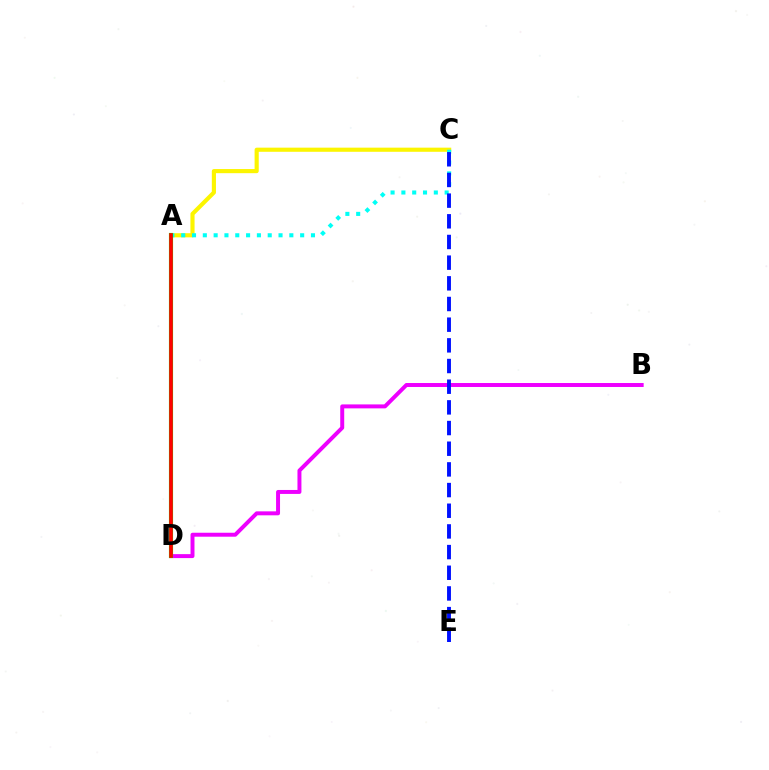{('A', 'C'): [{'color': '#fcf500', 'line_style': 'solid', 'thickness': 2.98}, {'color': '#00fff6', 'line_style': 'dotted', 'thickness': 2.94}], ('B', 'D'): [{'color': '#ee00ff', 'line_style': 'solid', 'thickness': 2.85}], ('A', 'D'): [{'color': '#08ff00', 'line_style': 'solid', 'thickness': 2.98}, {'color': '#ff0000', 'line_style': 'solid', 'thickness': 2.6}], ('C', 'E'): [{'color': '#0010ff', 'line_style': 'dashed', 'thickness': 2.81}]}